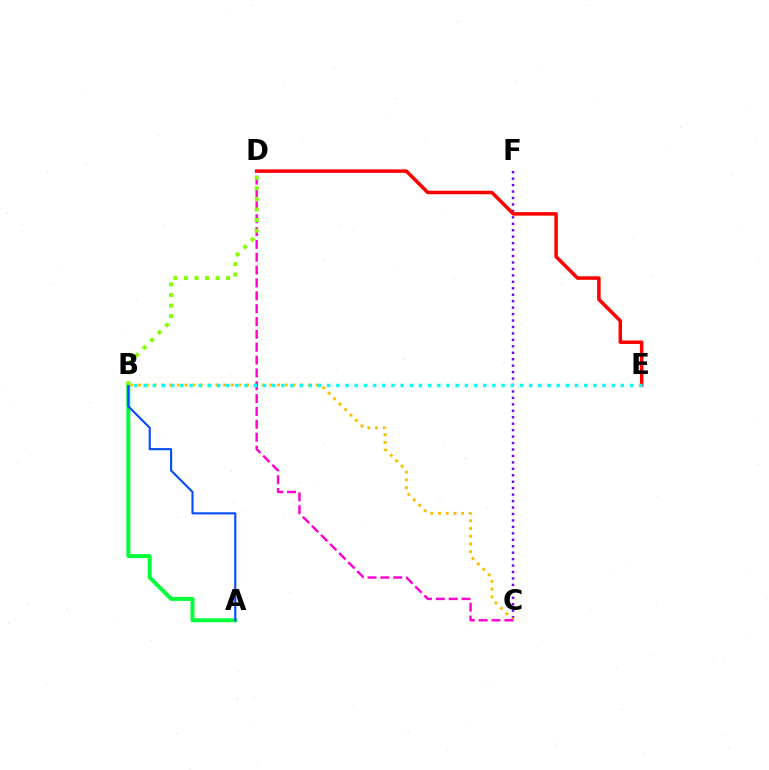{('C', 'F'): [{'color': '#7200ff', 'line_style': 'dotted', 'thickness': 1.75}], ('B', 'C'): [{'color': '#ffbd00', 'line_style': 'dotted', 'thickness': 2.1}], ('D', 'E'): [{'color': '#ff0000', 'line_style': 'solid', 'thickness': 2.53}], ('A', 'B'): [{'color': '#00ff39', 'line_style': 'solid', 'thickness': 2.86}, {'color': '#004bff', 'line_style': 'solid', 'thickness': 1.51}], ('C', 'D'): [{'color': '#ff00cf', 'line_style': 'dashed', 'thickness': 1.75}], ('B', 'E'): [{'color': '#00fff6', 'line_style': 'dotted', 'thickness': 2.49}], ('B', 'D'): [{'color': '#84ff00', 'line_style': 'dotted', 'thickness': 2.87}]}